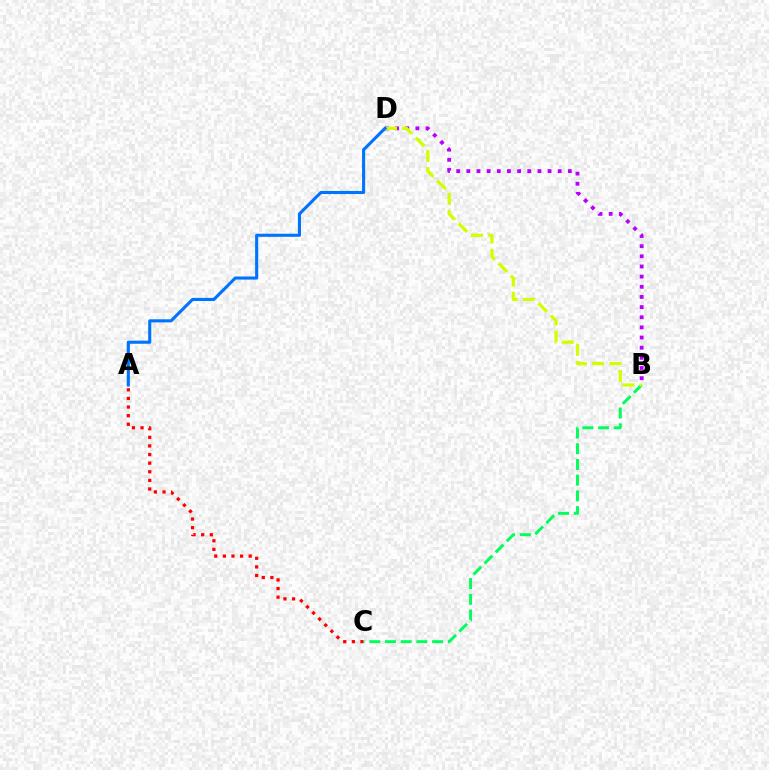{('A', 'C'): [{'color': '#ff0000', 'line_style': 'dotted', 'thickness': 2.34}], ('B', 'C'): [{'color': '#00ff5c', 'line_style': 'dashed', 'thickness': 2.13}], ('B', 'D'): [{'color': '#b900ff', 'line_style': 'dotted', 'thickness': 2.76}, {'color': '#d1ff00', 'line_style': 'dashed', 'thickness': 2.34}], ('A', 'D'): [{'color': '#0074ff', 'line_style': 'solid', 'thickness': 2.23}]}